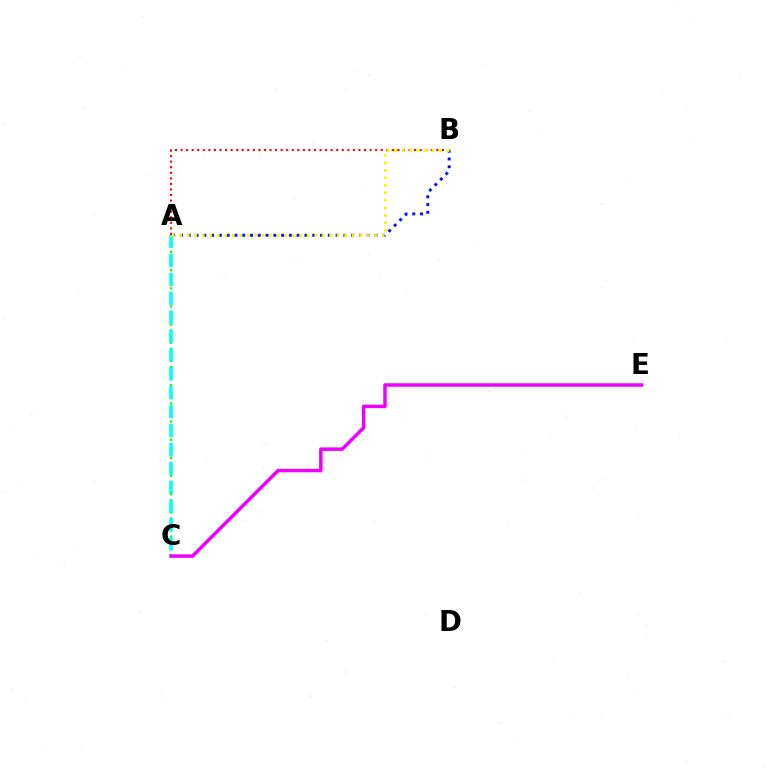{('A', 'C'): [{'color': '#08ff00', 'line_style': 'dotted', 'thickness': 1.65}, {'color': '#00fff6', 'line_style': 'dashed', 'thickness': 2.57}], ('C', 'E'): [{'color': '#ee00ff', 'line_style': 'solid', 'thickness': 2.5}], ('A', 'B'): [{'color': '#ff0000', 'line_style': 'dotted', 'thickness': 1.51}, {'color': '#0010ff', 'line_style': 'dotted', 'thickness': 2.11}, {'color': '#fcf500', 'line_style': 'dotted', 'thickness': 2.04}]}